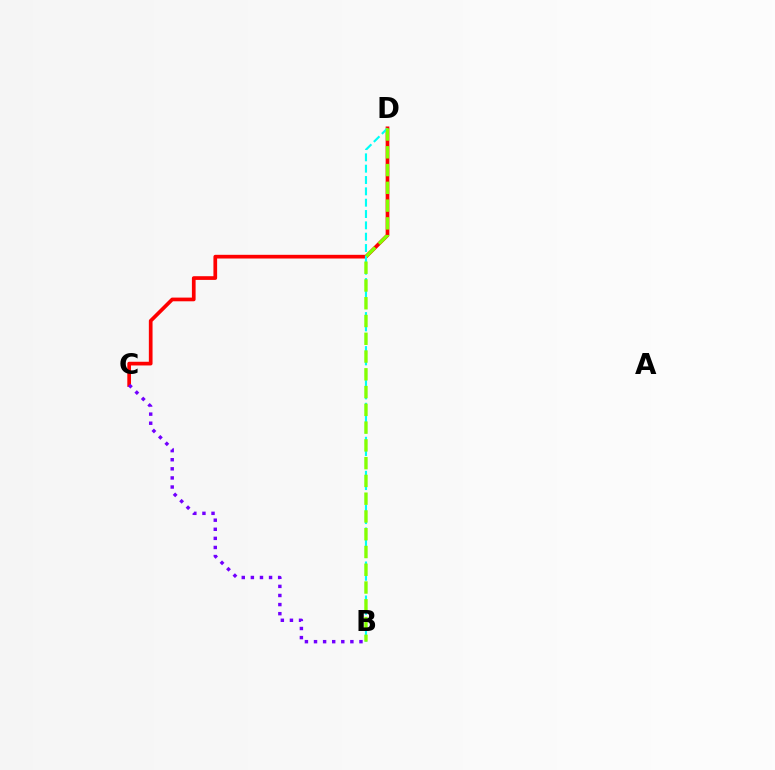{('C', 'D'): [{'color': '#ff0000', 'line_style': 'solid', 'thickness': 2.66}], ('B', 'D'): [{'color': '#00fff6', 'line_style': 'dashed', 'thickness': 1.54}, {'color': '#84ff00', 'line_style': 'dashed', 'thickness': 2.41}], ('B', 'C'): [{'color': '#7200ff', 'line_style': 'dotted', 'thickness': 2.47}]}